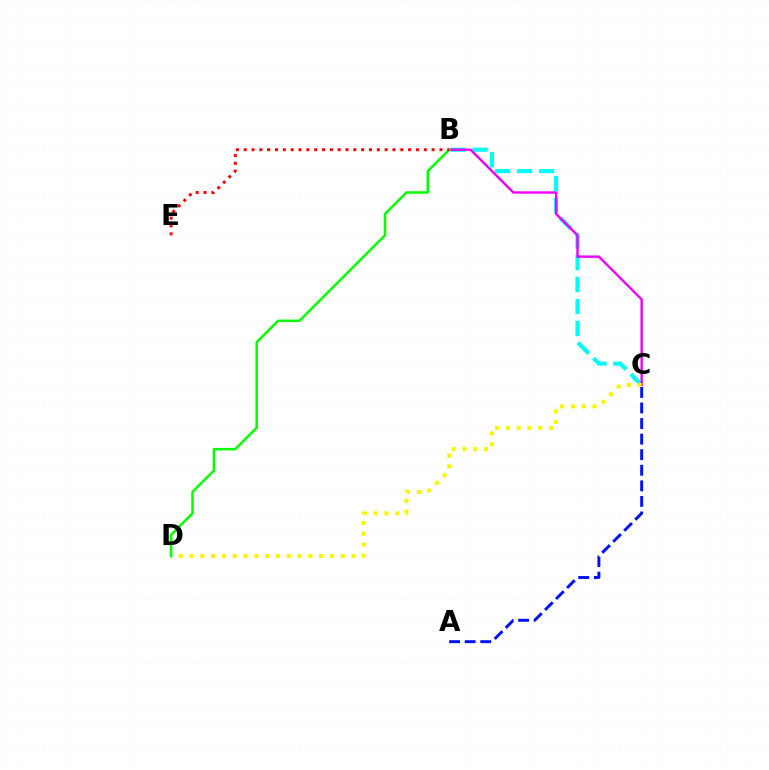{('B', 'C'): [{'color': '#00fff6', 'line_style': 'dashed', 'thickness': 2.99}, {'color': '#ee00ff', 'line_style': 'solid', 'thickness': 1.74}], ('C', 'D'): [{'color': '#fcf500', 'line_style': 'dotted', 'thickness': 2.94}], ('B', 'D'): [{'color': '#08ff00', 'line_style': 'solid', 'thickness': 1.82}], ('B', 'E'): [{'color': '#ff0000', 'line_style': 'dotted', 'thickness': 2.13}], ('A', 'C'): [{'color': '#0010ff', 'line_style': 'dashed', 'thickness': 2.12}]}